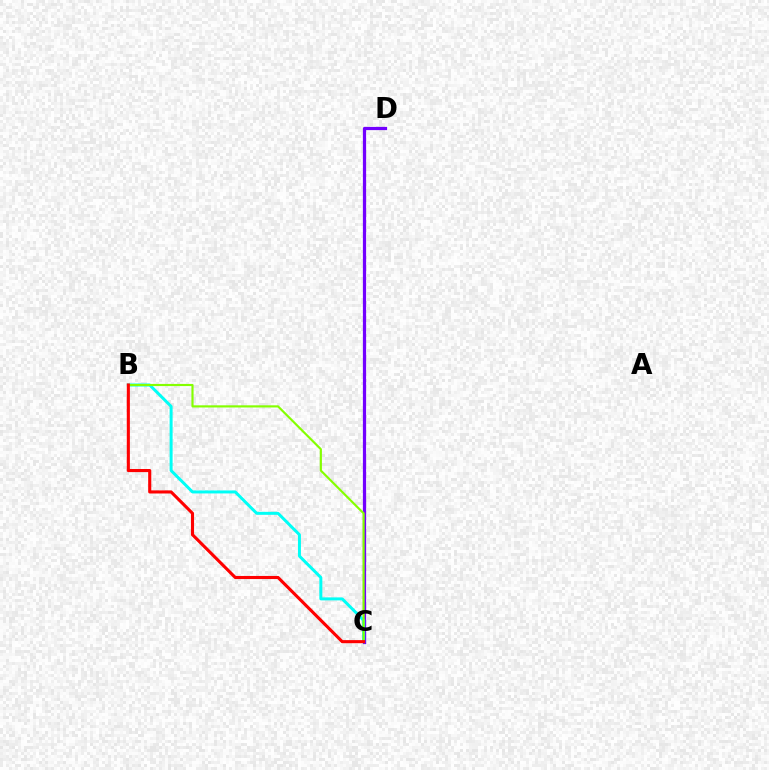{('C', 'D'): [{'color': '#7200ff', 'line_style': 'solid', 'thickness': 2.32}], ('B', 'C'): [{'color': '#00fff6', 'line_style': 'solid', 'thickness': 2.15}, {'color': '#84ff00', 'line_style': 'solid', 'thickness': 1.55}, {'color': '#ff0000', 'line_style': 'solid', 'thickness': 2.23}]}